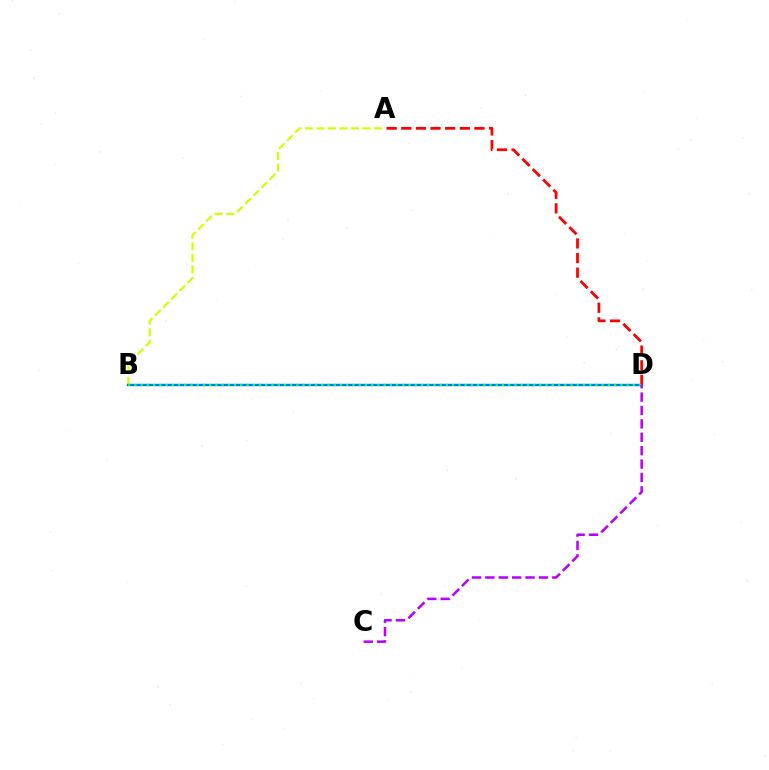{('A', 'B'): [{'color': '#d1ff00', 'line_style': 'dashed', 'thickness': 1.56}], ('B', 'D'): [{'color': '#0074ff', 'line_style': 'solid', 'thickness': 1.71}, {'color': '#00ff5c', 'line_style': 'dotted', 'thickness': 1.69}], ('A', 'D'): [{'color': '#ff0000', 'line_style': 'dashed', 'thickness': 1.99}], ('C', 'D'): [{'color': '#b900ff', 'line_style': 'dashed', 'thickness': 1.82}]}